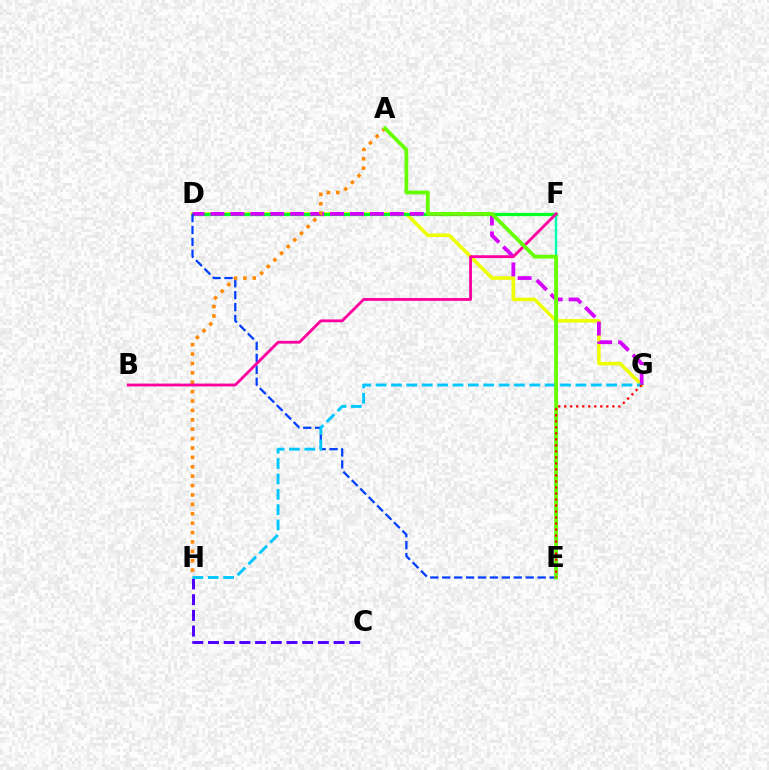{('D', 'G'): [{'color': '#eeff00', 'line_style': 'solid', 'thickness': 2.54}, {'color': '#d600ff', 'line_style': 'dashed', 'thickness': 2.71}], ('D', 'F'): [{'color': '#00ff27', 'line_style': 'solid', 'thickness': 2.35}], ('C', 'H'): [{'color': '#4f00ff', 'line_style': 'dashed', 'thickness': 2.13}], ('D', 'E'): [{'color': '#003fff', 'line_style': 'dashed', 'thickness': 1.62}], ('A', 'H'): [{'color': '#ff8800', 'line_style': 'dotted', 'thickness': 2.55}], ('E', 'F'): [{'color': '#00ffaf', 'line_style': 'solid', 'thickness': 1.77}], ('G', 'H'): [{'color': '#00c7ff', 'line_style': 'dashed', 'thickness': 2.09}], ('B', 'F'): [{'color': '#ff00a0', 'line_style': 'solid', 'thickness': 2.05}], ('A', 'E'): [{'color': '#66ff00', 'line_style': 'solid', 'thickness': 2.71}], ('E', 'G'): [{'color': '#ff0000', 'line_style': 'dotted', 'thickness': 1.63}]}